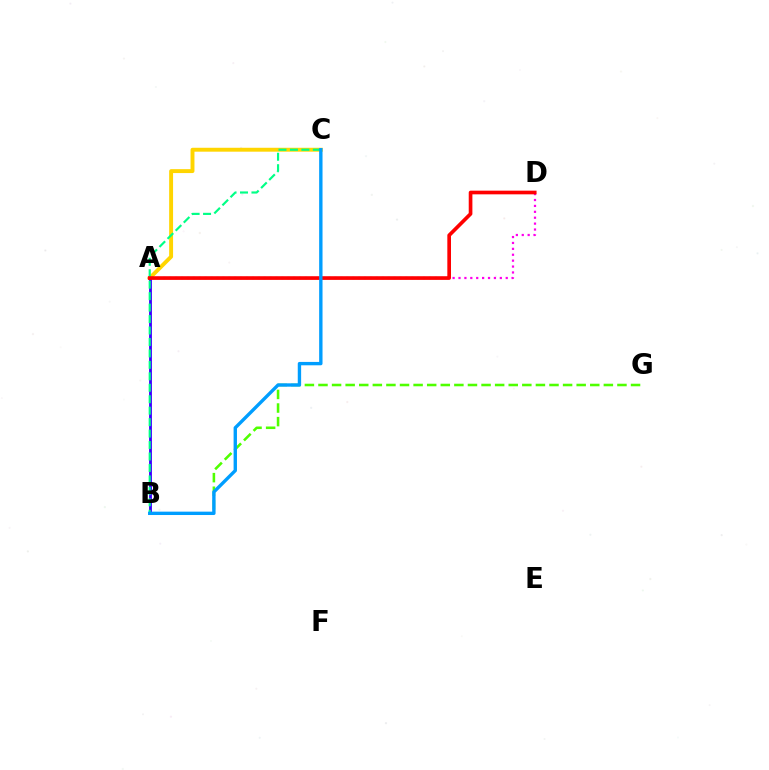{('A', 'C'): [{'color': '#ffd500', 'line_style': 'solid', 'thickness': 2.82}], ('A', 'B'): [{'color': '#3700ff', 'line_style': 'solid', 'thickness': 2.03}], ('B', 'G'): [{'color': '#4fff00', 'line_style': 'dashed', 'thickness': 1.85}], ('A', 'D'): [{'color': '#ff00ed', 'line_style': 'dotted', 'thickness': 1.6}, {'color': '#ff0000', 'line_style': 'solid', 'thickness': 2.64}], ('B', 'C'): [{'color': '#00ff86', 'line_style': 'dashed', 'thickness': 1.56}, {'color': '#009eff', 'line_style': 'solid', 'thickness': 2.43}]}